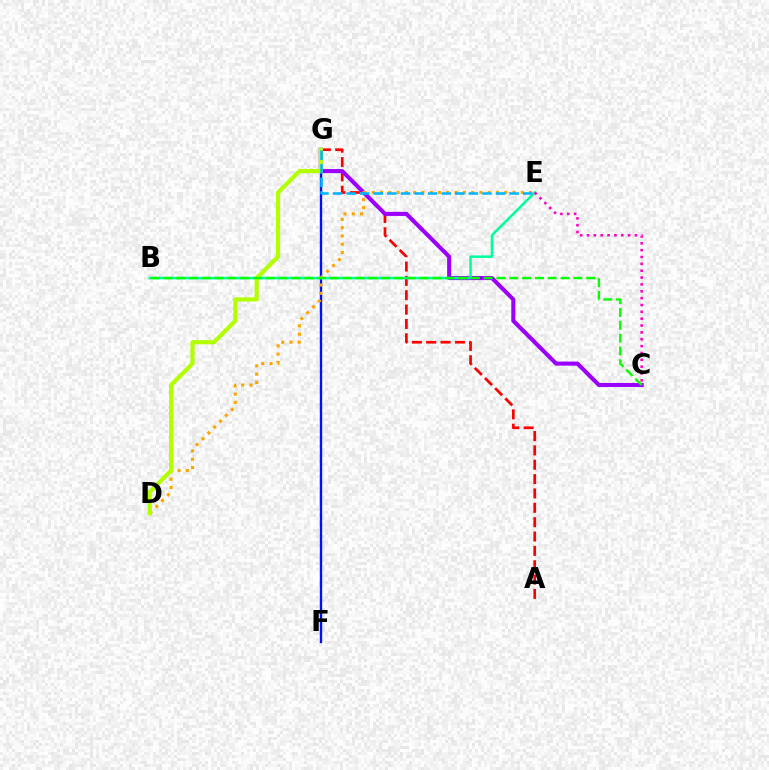{('F', 'G'): [{'color': '#0010ff', 'line_style': 'solid', 'thickness': 1.71}], ('A', 'G'): [{'color': '#ff0000', 'line_style': 'dashed', 'thickness': 1.95}], ('C', 'G'): [{'color': '#9b00ff', 'line_style': 'solid', 'thickness': 2.94}], ('B', 'E'): [{'color': '#00ff9d', 'line_style': 'solid', 'thickness': 1.82}], ('D', 'E'): [{'color': '#ffa500', 'line_style': 'dotted', 'thickness': 2.25}], ('D', 'G'): [{'color': '#b3ff00', 'line_style': 'solid', 'thickness': 2.99}], ('E', 'G'): [{'color': '#00b5ff', 'line_style': 'dashed', 'thickness': 1.85}], ('B', 'C'): [{'color': '#08ff00', 'line_style': 'dashed', 'thickness': 1.74}], ('C', 'E'): [{'color': '#ff00bd', 'line_style': 'dotted', 'thickness': 1.86}]}